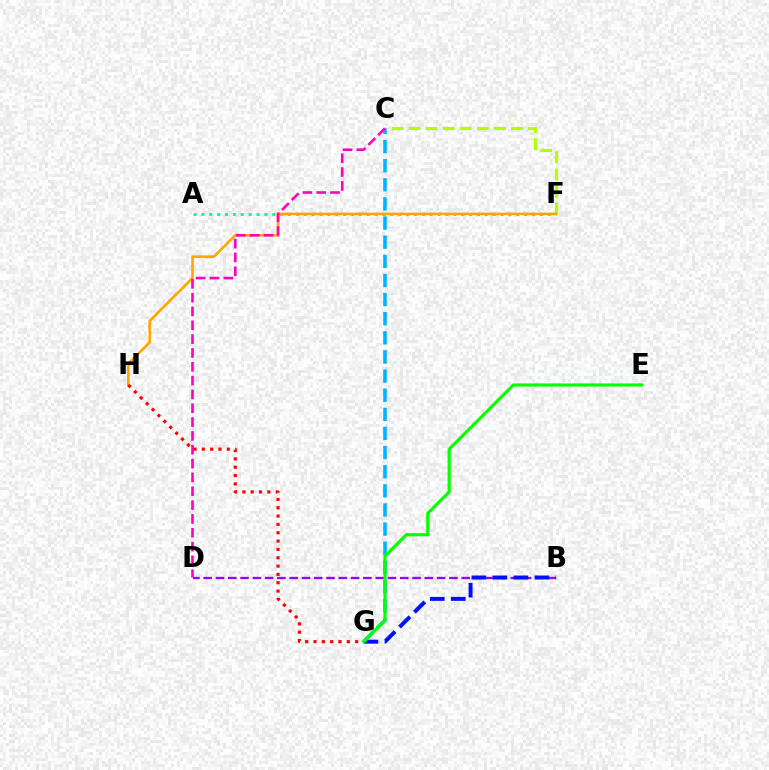{('C', 'F'): [{'color': '#b3ff00', 'line_style': 'dashed', 'thickness': 2.32}], ('B', 'D'): [{'color': '#9b00ff', 'line_style': 'dashed', 'thickness': 1.67}], ('A', 'F'): [{'color': '#00ff9d', 'line_style': 'dotted', 'thickness': 2.14}], ('F', 'H'): [{'color': '#ffa500', 'line_style': 'solid', 'thickness': 1.86}], ('B', 'G'): [{'color': '#0010ff', 'line_style': 'dashed', 'thickness': 2.85}], ('C', 'G'): [{'color': '#00b5ff', 'line_style': 'dashed', 'thickness': 2.6}], ('C', 'D'): [{'color': '#ff00bd', 'line_style': 'dashed', 'thickness': 1.88}], ('G', 'H'): [{'color': '#ff0000', 'line_style': 'dotted', 'thickness': 2.26}], ('E', 'G'): [{'color': '#08ff00', 'line_style': 'solid', 'thickness': 2.28}]}